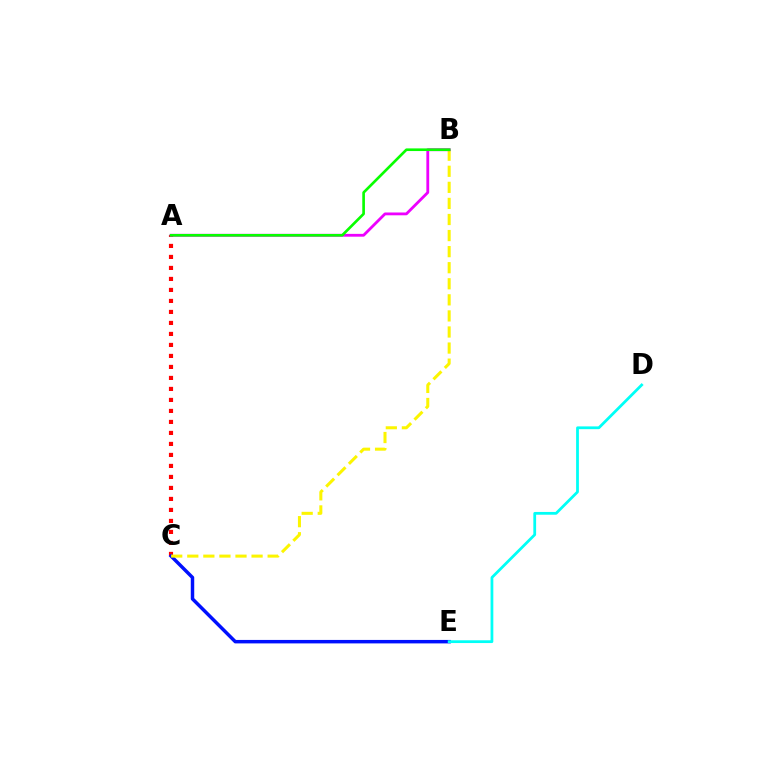{('A', 'C'): [{'color': '#ff0000', 'line_style': 'dotted', 'thickness': 2.99}], ('C', 'E'): [{'color': '#0010ff', 'line_style': 'solid', 'thickness': 2.49}], ('B', 'C'): [{'color': '#fcf500', 'line_style': 'dashed', 'thickness': 2.18}], ('A', 'B'): [{'color': '#ee00ff', 'line_style': 'solid', 'thickness': 2.02}, {'color': '#08ff00', 'line_style': 'solid', 'thickness': 1.91}], ('D', 'E'): [{'color': '#00fff6', 'line_style': 'solid', 'thickness': 2.0}]}